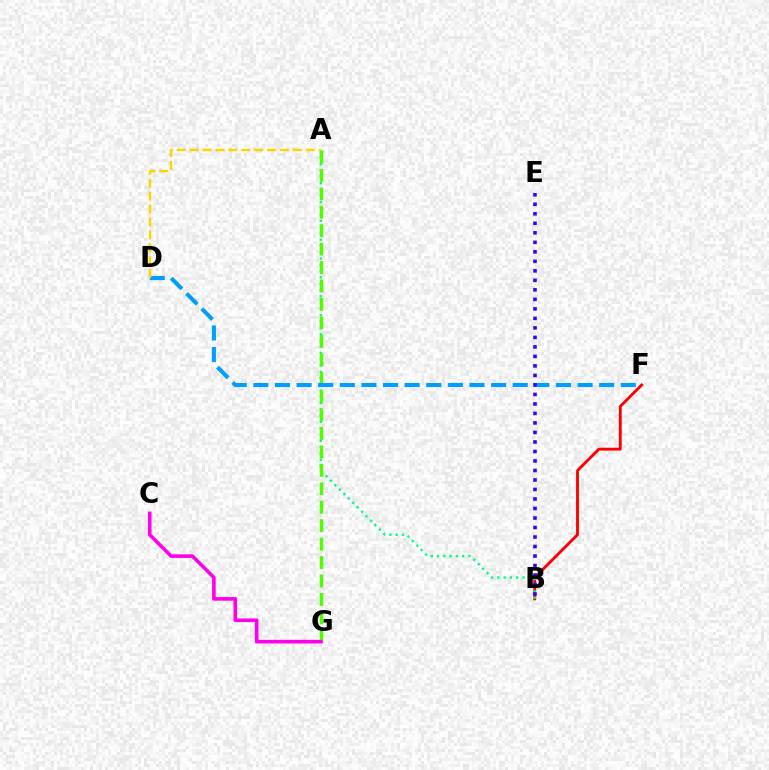{('B', 'F'): [{'color': '#ff0000', 'line_style': 'solid', 'thickness': 2.06}], ('A', 'B'): [{'color': '#00ff86', 'line_style': 'dotted', 'thickness': 1.71}], ('A', 'G'): [{'color': '#4fff00', 'line_style': 'dashed', 'thickness': 2.5}], ('D', 'F'): [{'color': '#009eff', 'line_style': 'dashed', 'thickness': 2.94}], ('C', 'G'): [{'color': '#ff00ed', 'line_style': 'solid', 'thickness': 2.6}], ('B', 'E'): [{'color': '#3700ff', 'line_style': 'dotted', 'thickness': 2.58}], ('A', 'D'): [{'color': '#ffd500', 'line_style': 'dashed', 'thickness': 1.75}]}